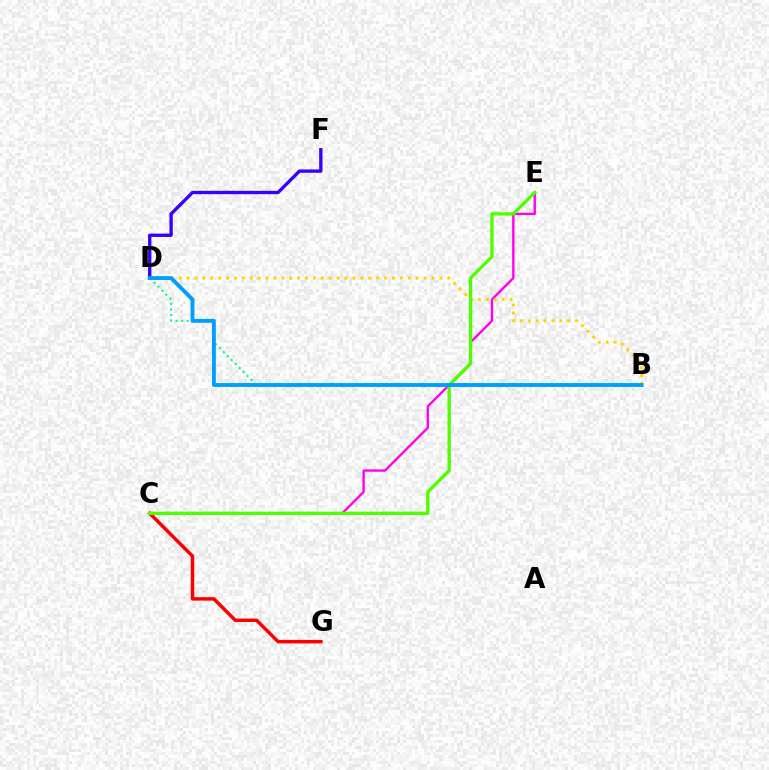{('C', 'G'): [{'color': '#ff0000', 'line_style': 'solid', 'thickness': 2.5}], ('C', 'E'): [{'color': '#ff00ed', 'line_style': 'solid', 'thickness': 1.71}, {'color': '#4fff00', 'line_style': 'solid', 'thickness': 2.41}], ('B', 'D'): [{'color': '#ffd500', 'line_style': 'dotted', 'thickness': 2.15}, {'color': '#00ff86', 'line_style': 'dotted', 'thickness': 1.52}, {'color': '#009eff', 'line_style': 'solid', 'thickness': 2.79}], ('D', 'F'): [{'color': '#3700ff', 'line_style': 'solid', 'thickness': 2.4}]}